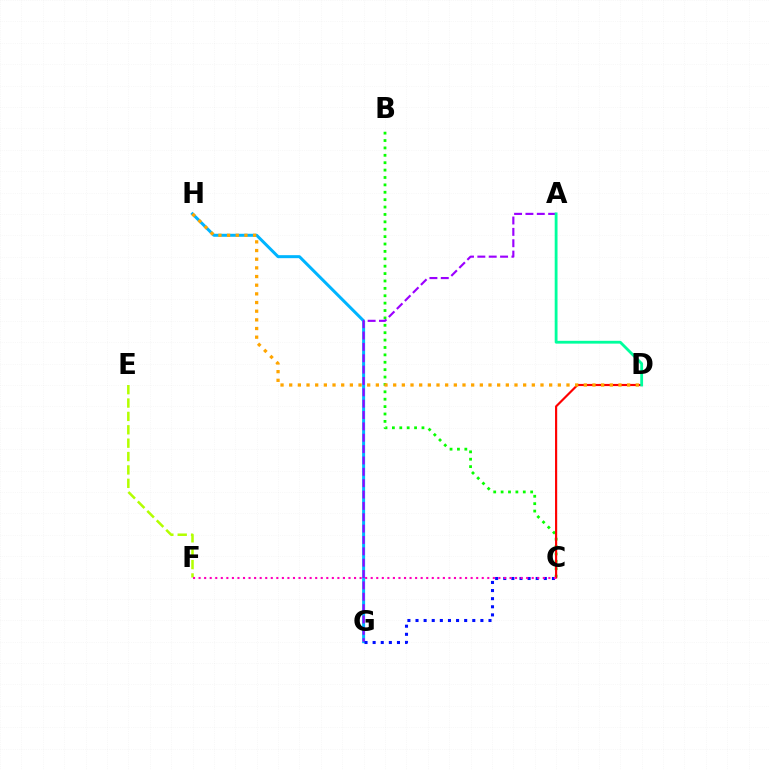{('B', 'C'): [{'color': '#08ff00', 'line_style': 'dotted', 'thickness': 2.01}], ('G', 'H'): [{'color': '#00b5ff', 'line_style': 'solid', 'thickness': 2.16}], ('A', 'G'): [{'color': '#9b00ff', 'line_style': 'dashed', 'thickness': 1.54}], ('C', 'D'): [{'color': '#ff0000', 'line_style': 'solid', 'thickness': 1.56}], ('D', 'H'): [{'color': '#ffa500', 'line_style': 'dotted', 'thickness': 2.35}], ('C', 'G'): [{'color': '#0010ff', 'line_style': 'dotted', 'thickness': 2.2}], ('A', 'D'): [{'color': '#00ff9d', 'line_style': 'solid', 'thickness': 2.03}], ('E', 'F'): [{'color': '#b3ff00', 'line_style': 'dashed', 'thickness': 1.82}], ('C', 'F'): [{'color': '#ff00bd', 'line_style': 'dotted', 'thickness': 1.51}]}